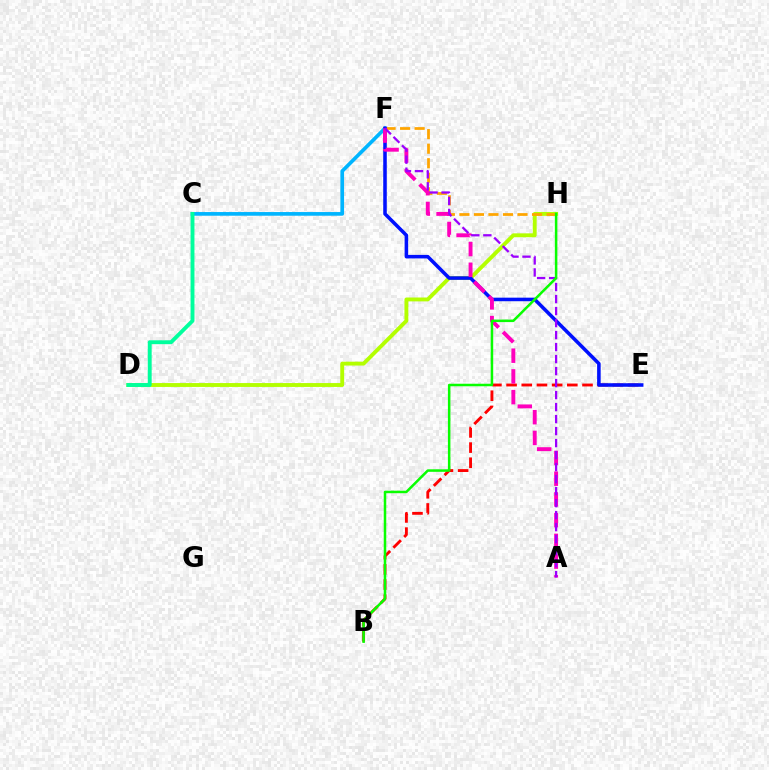{('D', 'H'): [{'color': '#b3ff00', 'line_style': 'solid', 'thickness': 2.79}], ('B', 'E'): [{'color': '#ff0000', 'line_style': 'dashed', 'thickness': 2.06}], ('C', 'F'): [{'color': '#00b5ff', 'line_style': 'solid', 'thickness': 2.64}], ('F', 'H'): [{'color': '#ffa500', 'line_style': 'dashed', 'thickness': 1.97}], ('E', 'F'): [{'color': '#0010ff', 'line_style': 'solid', 'thickness': 2.56}], ('A', 'F'): [{'color': '#ff00bd', 'line_style': 'dashed', 'thickness': 2.82}, {'color': '#9b00ff', 'line_style': 'dashed', 'thickness': 1.63}], ('C', 'D'): [{'color': '#00ff9d', 'line_style': 'solid', 'thickness': 2.79}], ('B', 'H'): [{'color': '#08ff00', 'line_style': 'solid', 'thickness': 1.81}]}